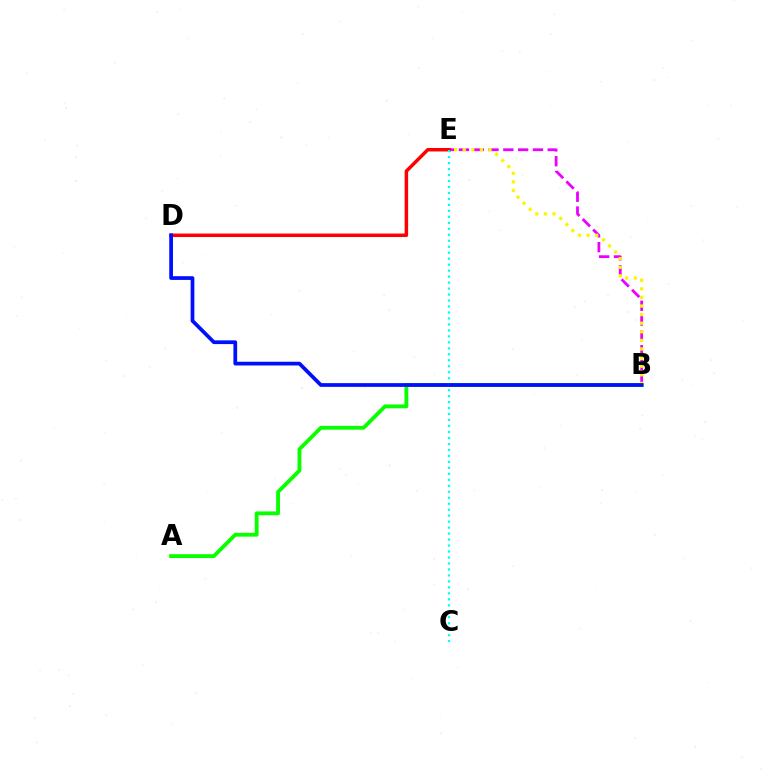{('B', 'E'): [{'color': '#ee00ff', 'line_style': 'dashed', 'thickness': 2.01}, {'color': '#fcf500', 'line_style': 'dotted', 'thickness': 2.34}], ('A', 'B'): [{'color': '#08ff00', 'line_style': 'solid', 'thickness': 2.76}], ('D', 'E'): [{'color': '#ff0000', 'line_style': 'solid', 'thickness': 2.51}], ('C', 'E'): [{'color': '#00fff6', 'line_style': 'dotted', 'thickness': 1.62}], ('B', 'D'): [{'color': '#0010ff', 'line_style': 'solid', 'thickness': 2.69}]}